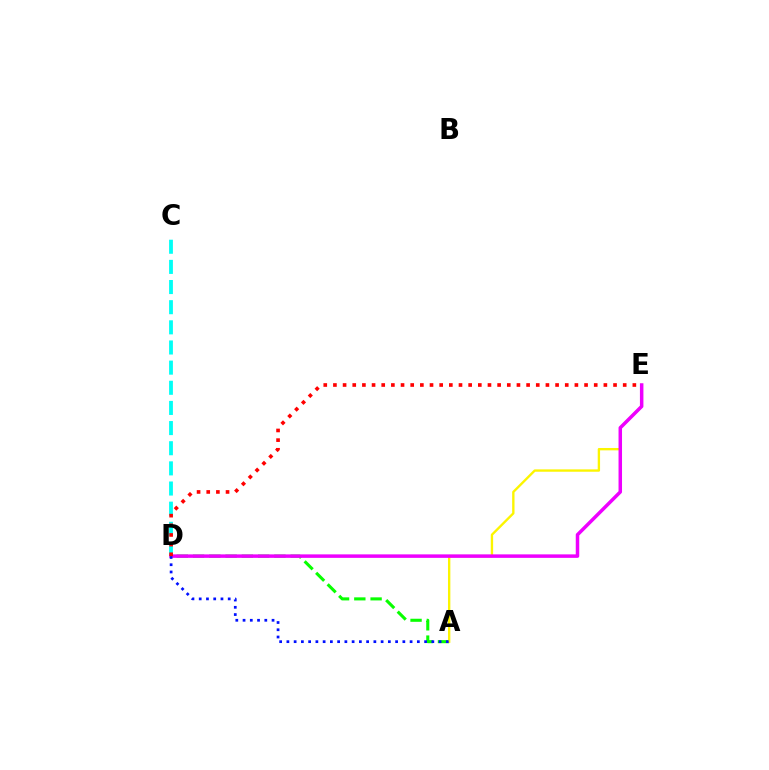{('A', 'D'): [{'color': '#08ff00', 'line_style': 'dashed', 'thickness': 2.21}, {'color': '#0010ff', 'line_style': 'dotted', 'thickness': 1.97}], ('C', 'D'): [{'color': '#00fff6', 'line_style': 'dashed', 'thickness': 2.74}], ('A', 'E'): [{'color': '#fcf500', 'line_style': 'solid', 'thickness': 1.7}], ('D', 'E'): [{'color': '#ee00ff', 'line_style': 'solid', 'thickness': 2.52}, {'color': '#ff0000', 'line_style': 'dotted', 'thickness': 2.62}]}